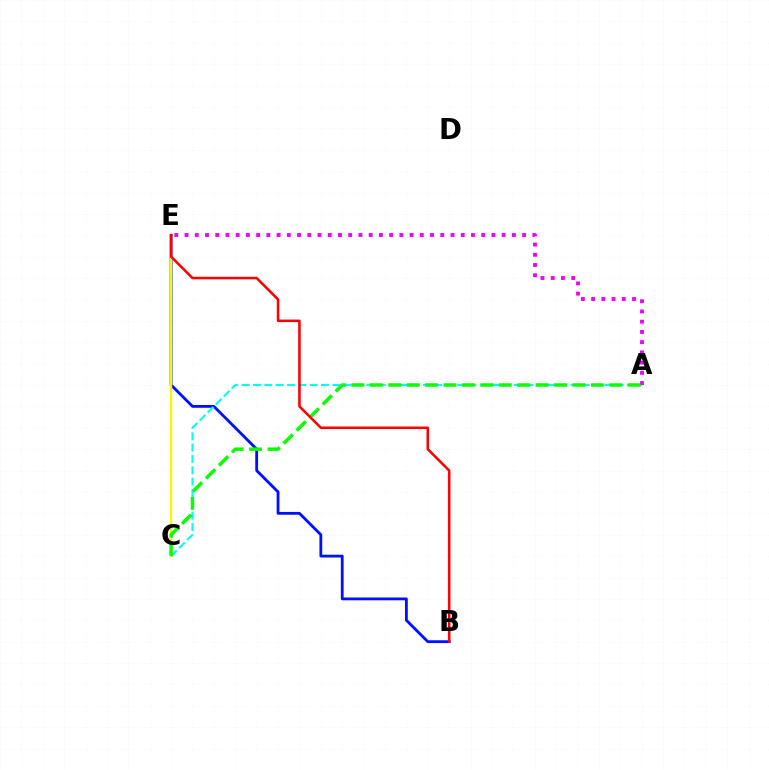{('B', 'E'): [{'color': '#0010ff', 'line_style': 'solid', 'thickness': 2.02}, {'color': '#ff0000', 'line_style': 'solid', 'thickness': 1.83}], ('A', 'C'): [{'color': '#00fff6', 'line_style': 'dashed', 'thickness': 1.54}, {'color': '#08ff00', 'line_style': 'dashed', 'thickness': 2.5}], ('C', 'E'): [{'color': '#fcf500', 'line_style': 'solid', 'thickness': 1.74}], ('A', 'E'): [{'color': '#ee00ff', 'line_style': 'dotted', 'thickness': 2.78}]}